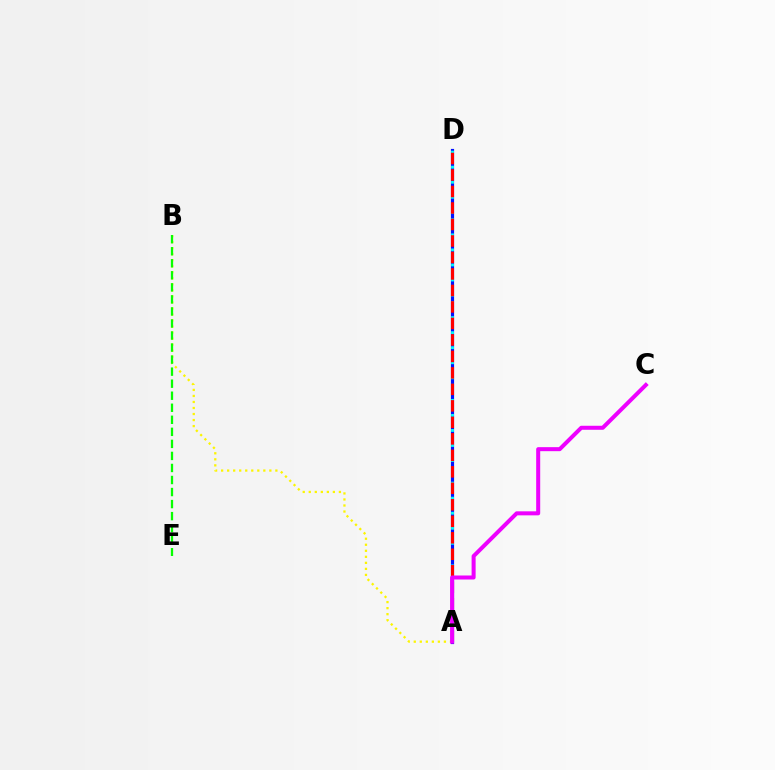{('A', 'B'): [{'color': '#fcf500', 'line_style': 'dotted', 'thickness': 1.64}], ('A', 'D'): [{'color': '#0010ff', 'line_style': 'solid', 'thickness': 2.29}, {'color': '#00fff6', 'line_style': 'dotted', 'thickness': 2.04}, {'color': '#ff0000', 'line_style': 'dashed', 'thickness': 2.24}], ('B', 'E'): [{'color': '#08ff00', 'line_style': 'dashed', 'thickness': 1.64}], ('A', 'C'): [{'color': '#ee00ff', 'line_style': 'solid', 'thickness': 2.89}]}